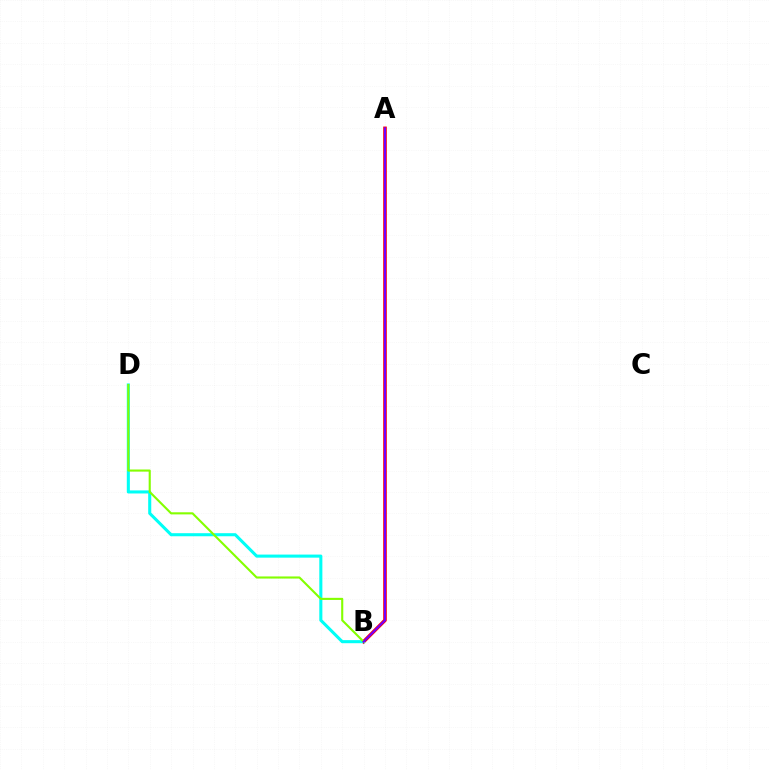{('A', 'B'): [{'color': '#ff0000', 'line_style': 'solid', 'thickness': 2.58}, {'color': '#7200ff', 'line_style': 'solid', 'thickness': 1.54}], ('B', 'D'): [{'color': '#00fff6', 'line_style': 'solid', 'thickness': 2.21}, {'color': '#84ff00', 'line_style': 'solid', 'thickness': 1.52}]}